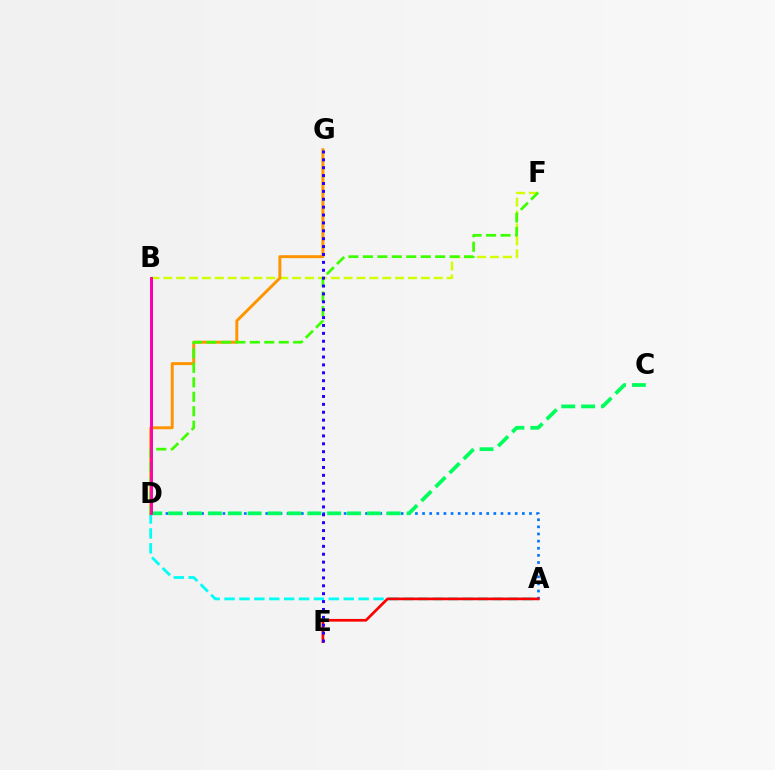{('A', 'D'): [{'color': '#00fff6', 'line_style': 'dashed', 'thickness': 2.02}, {'color': '#0074ff', 'line_style': 'dotted', 'thickness': 1.94}], ('B', 'F'): [{'color': '#d1ff00', 'line_style': 'dashed', 'thickness': 1.75}], ('B', 'D'): [{'color': '#b900ff', 'line_style': 'solid', 'thickness': 1.96}, {'color': '#ff00ac', 'line_style': 'solid', 'thickness': 2.02}], ('A', 'E'): [{'color': '#ff0000', 'line_style': 'solid', 'thickness': 1.94}], ('D', 'G'): [{'color': '#ff9400', 'line_style': 'solid', 'thickness': 2.12}], ('D', 'F'): [{'color': '#3dff00', 'line_style': 'dashed', 'thickness': 1.96}], ('E', 'G'): [{'color': '#2500ff', 'line_style': 'dotted', 'thickness': 2.14}], ('C', 'D'): [{'color': '#00ff5c', 'line_style': 'dashed', 'thickness': 2.7}]}